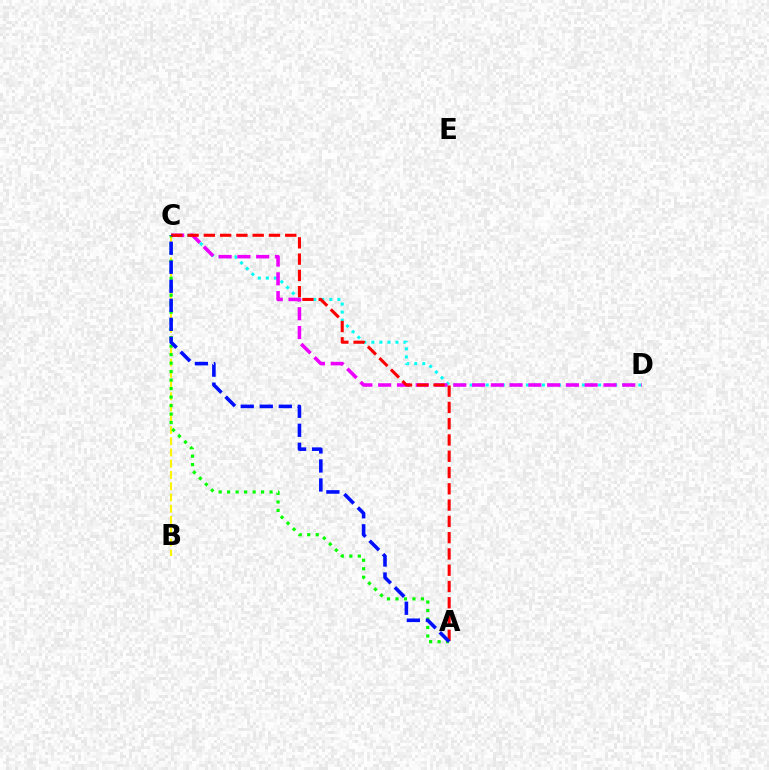{('C', 'D'): [{'color': '#00fff6', 'line_style': 'dotted', 'thickness': 2.18}, {'color': '#ee00ff', 'line_style': 'dashed', 'thickness': 2.55}], ('B', 'C'): [{'color': '#fcf500', 'line_style': 'dashed', 'thickness': 1.53}], ('A', 'C'): [{'color': '#08ff00', 'line_style': 'dotted', 'thickness': 2.31}, {'color': '#ff0000', 'line_style': 'dashed', 'thickness': 2.21}, {'color': '#0010ff', 'line_style': 'dashed', 'thickness': 2.58}]}